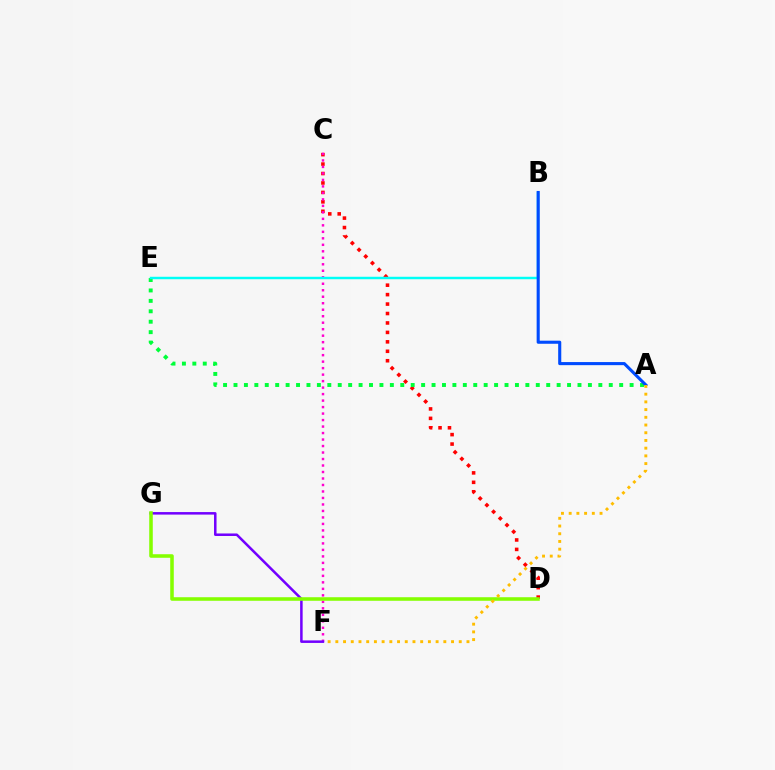{('C', 'D'): [{'color': '#ff0000', 'line_style': 'dotted', 'thickness': 2.57}], ('C', 'F'): [{'color': '#ff00cf', 'line_style': 'dotted', 'thickness': 1.76}], ('A', 'E'): [{'color': '#00ff39', 'line_style': 'dotted', 'thickness': 2.83}], ('B', 'E'): [{'color': '#00fff6', 'line_style': 'solid', 'thickness': 1.77}], ('F', 'G'): [{'color': '#7200ff', 'line_style': 'solid', 'thickness': 1.81}], ('A', 'B'): [{'color': '#004bff', 'line_style': 'solid', 'thickness': 2.23}], ('D', 'G'): [{'color': '#84ff00', 'line_style': 'solid', 'thickness': 2.56}], ('A', 'F'): [{'color': '#ffbd00', 'line_style': 'dotted', 'thickness': 2.1}]}